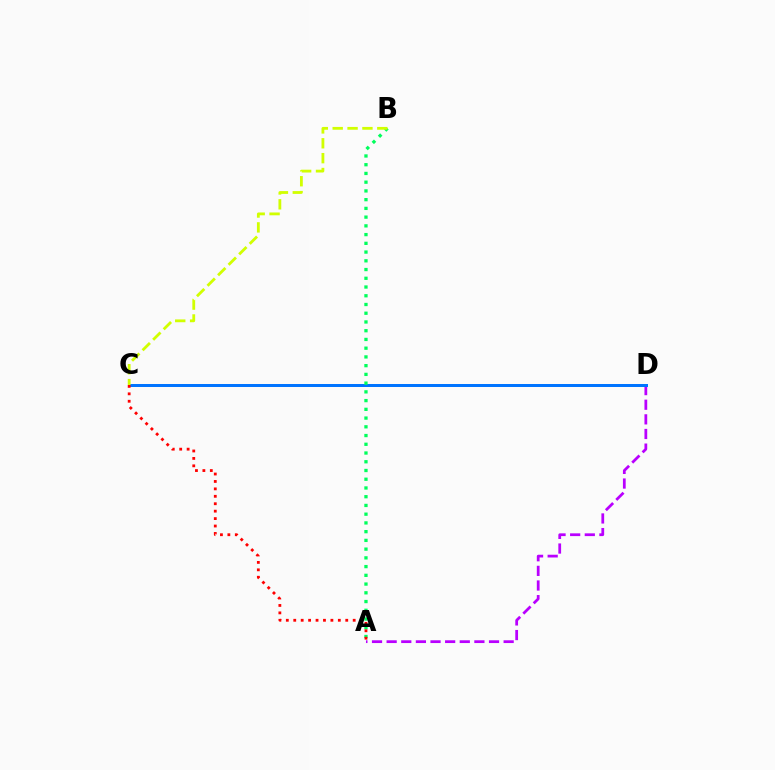{('A', 'D'): [{'color': '#b900ff', 'line_style': 'dashed', 'thickness': 1.99}], ('C', 'D'): [{'color': '#0074ff', 'line_style': 'solid', 'thickness': 2.16}], ('A', 'B'): [{'color': '#00ff5c', 'line_style': 'dotted', 'thickness': 2.37}], ('A', 'C'): [{'color': '#ff0000', 'line_style': 'dotted', 'thickness': 2.02}], ('B', 'C'): [{'color': '#d1ff00', 'line_style': 'dashed', 'thickness': 2.02}]}